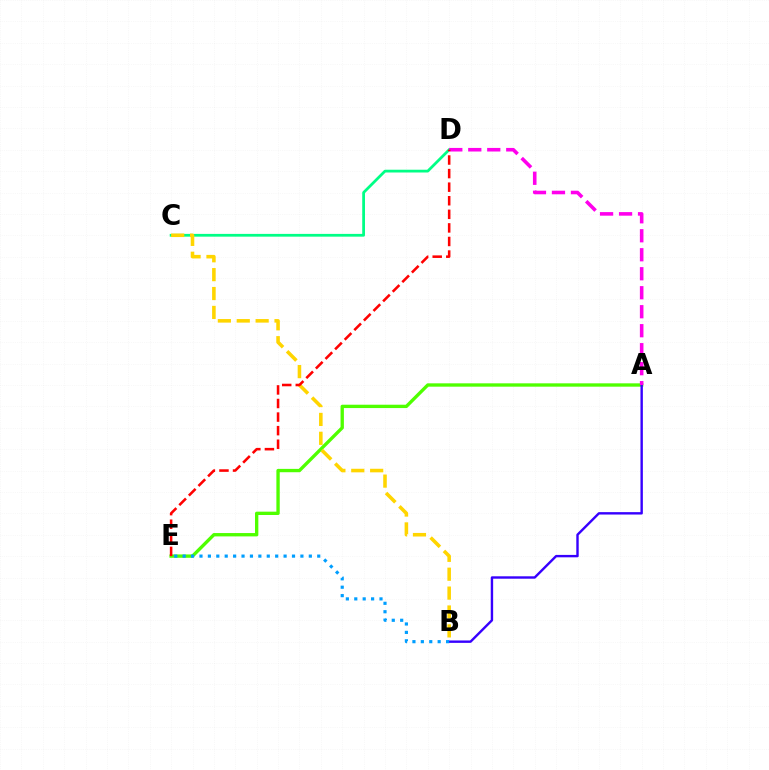{('A', 'E'): [{'color': '#4fff00', 'line_style': 'solid', 'thickness': 2.41}], ('A', 'B'): [{'color': '#3700ff', 'line_style': 'solid', 'thickness': 1.73}], ('C', 'D'): [{'color': '#00ff86', 'line_style': 'solid', 'thickness': 1.99}], ('B', 'C'): [{'color': '#ffd500', 'line_style': 'dashed', 'thickness': 2.57}], ('B', 'E'): [{'color': '#009eff', 'line_style': 'dotted', 'thickness': 2.29}], ('A', 'D'): [{'color': '#ff00ed', 'line_style': 'dashed', 'thickness': 2.58}], ('D', 'E'): [{'color': '#ff0000', 'line_style': 'dashed', 'thickness': 1.84}]}